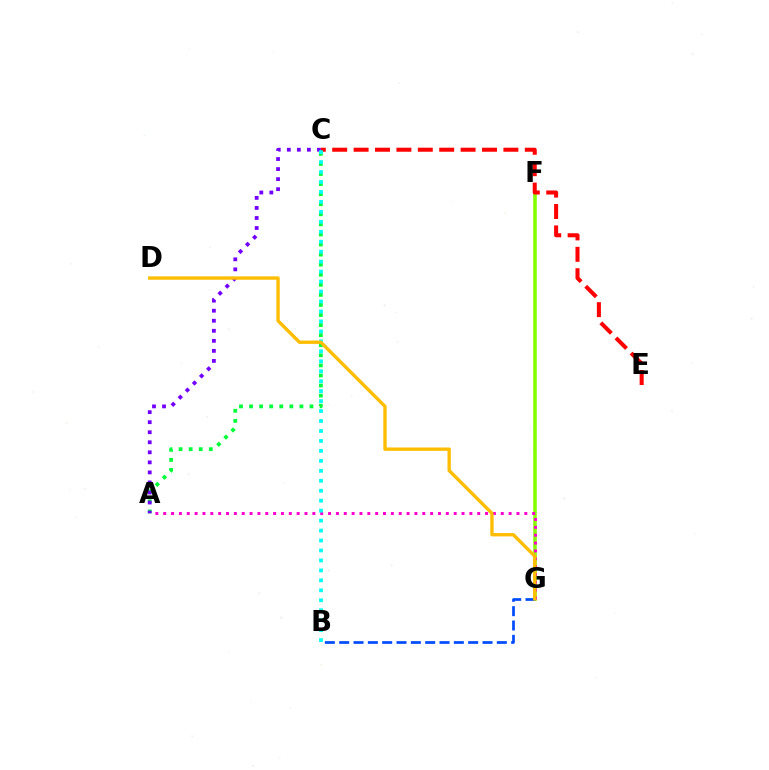{('A', 'C'): [{'color': '#00ff39', 'line_style': 'dotted', 'thickness': 2.74}, {'color': '#7200ff', 'line_style': 'dotted', 'thickness': 2.73}], ('F', 'G'): [{'color': '#84ff00', 'line_style': 'solid', 'thickness': 2.57}], ('B', 'G'): [{'color': '#004bff', 'line_style': 'dashed', 'thickness': 1.95}], ('A', 'G'): [{'color': '#ff00cf', 'line_style': 'dotted', 'thickness': 2.13}], ('C', 'E'): [{'color': '#ff0000', 'line_style': 'dashed', 'thickness': 2.91}], ('B', 'C'): [{'color': '#00fff6', 'line_style': 'dotted', 'thickness': 2.71}], ('D', 'G'): [{'color': '#ffbd00', 'line_style': 'solid', 'thickness': 2.41}]}